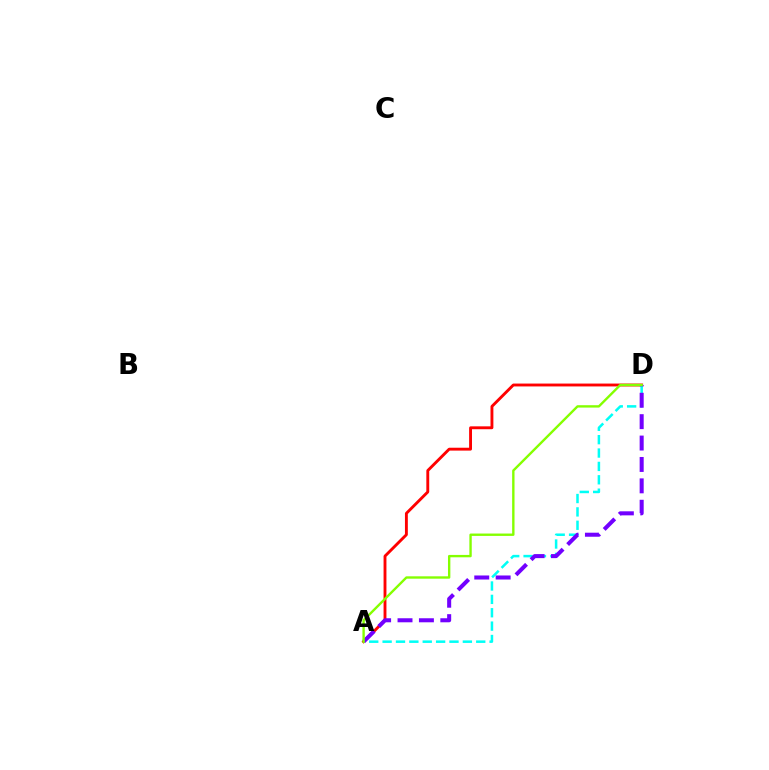{('A', 'D'): [{'color': '#ff0000', 'line_style': 'solid', 'thickness': 2.07}, {'color': '#00fff6', 'line_style': 'dashed', 'thickness': 1.82}, {'color': '#7200ff', 'line_style': 'dashed', 'thickness': 2.91}, {'color': '#84ff00', 'line_style': 'solid', 'thickness': 1.71}]}